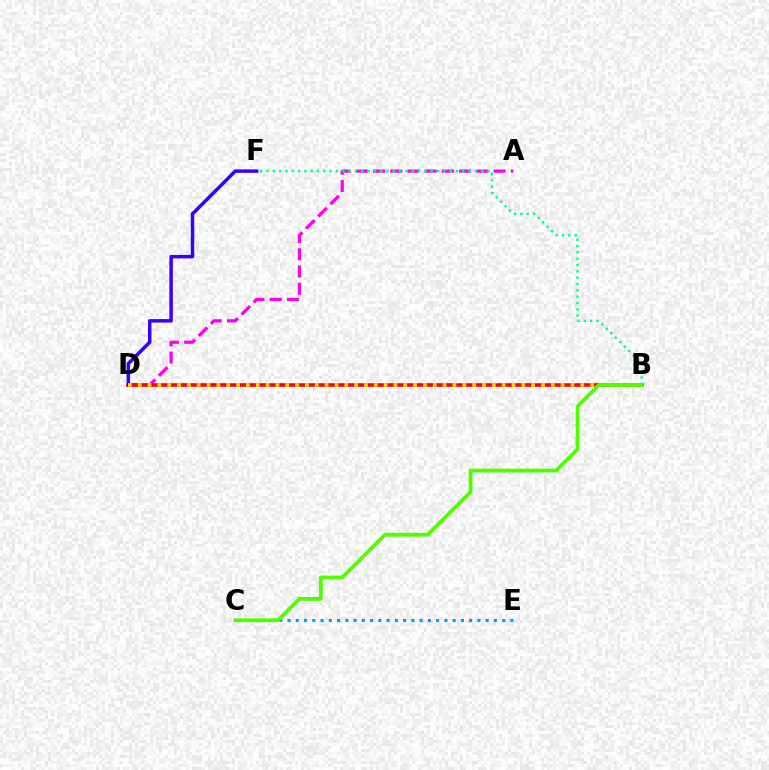{('A', 'D'): [{'color': '#ff00ed', 'line_style': 'dashed', 'thickness': 2.34}], ('C', 'E'): [{'color': '#009eff', 'line_style': 'dotted', 'thickness': 2.24}], ('B', 'D'): [{'color': '#ff0000', 'line_style': 'solid', 'thickness': 2.59}, {'color': '#ffd500', 'line_style': 'dotted', 'thickness': 2.67}], ('D', 'F'): [{'color': '#3700ff', 'line_style': 'solid', 'thickness': 2.51}], ('B', 'F'): [{'color': '#00ff86', 'line_style': 'dotted', 'thickness': 1.72}], ('B', 'C'): [{'color': '#4fff00', 'line_style': 'solid', 'thickness': 2.71}]}